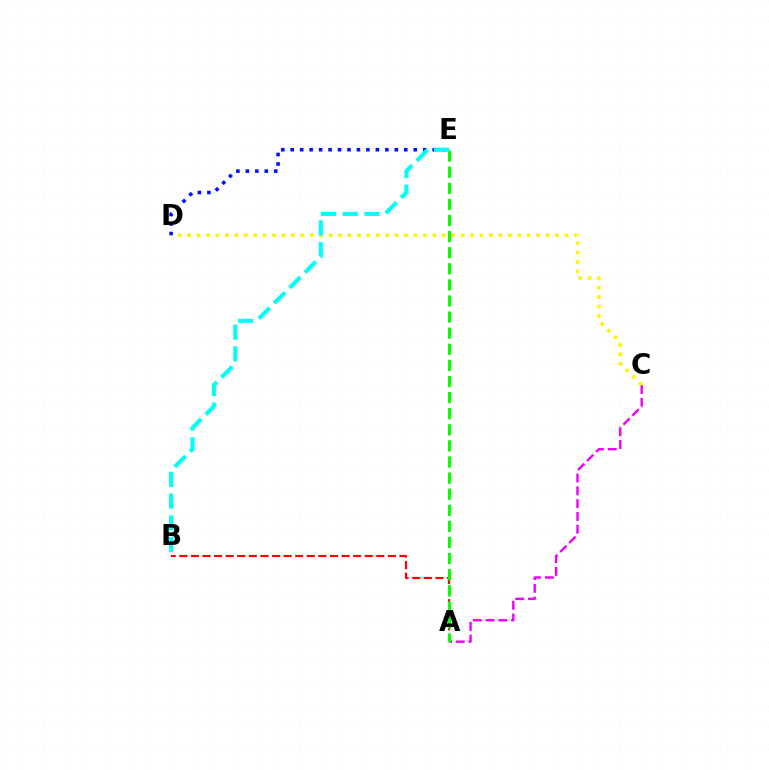{('A', 'C'): [{'color': '#ee00ff', 'line_style': 'dashed', 'thickness': 1.74}], ('C', 'D'): [{'color': '#fcf500', 'line_style': 'dotted', 'thickness': 2.56}], ('A', 'B'): [{'color': '#ff0000', 'line_style': 'dashed', 'thickness': 1.57}], ('A', 'E'): [{'color': '#08ff00', 'line_style': 'dashed', 'thickness': 2.19}], ('D', 'E'): [{'color': '#0010ff', 'line_style': 'dotted', 'thickness': 2.57}], ('B', 'E'): [{'color': '#00fff6', 'line_style': 'dashed', 'thickness': 2.95}]}